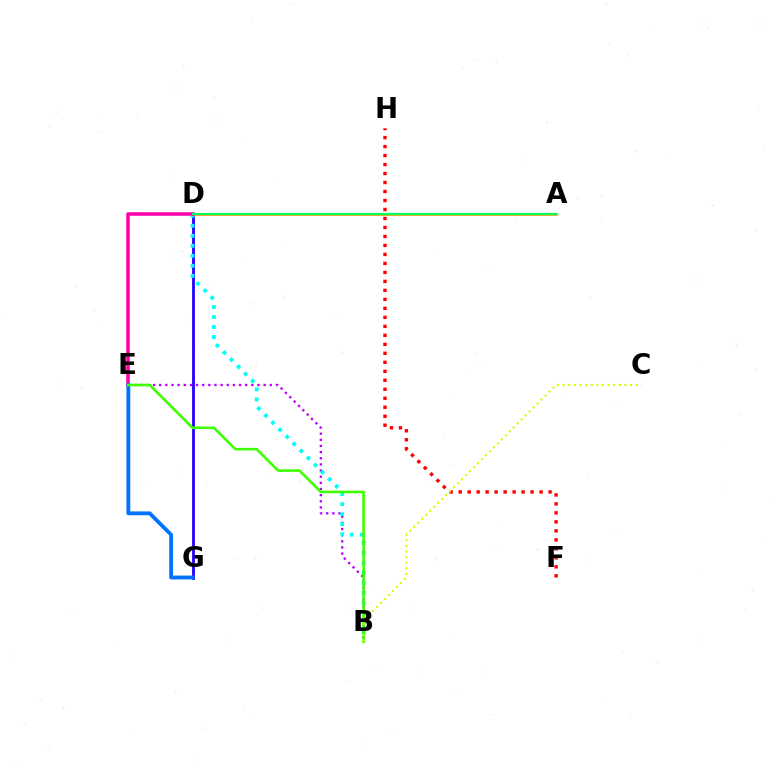{('D', 'G'): [{'color': '#2500ff', 'line_style': 'solid', 'thickness': 2.01}], ('B', 'E'): [{'color': '#b900ff', 'line_style': 'dotted', 'thickness': 1.67}, {'color': '#3dff00', 'line_style': 'solid', 'thickness': 1.87}], ('A', 'D'): [{'color': '#ff9400', 'line_style': 'solid', 'thickness': 1.89}, {'color': '#00ff5c', 'line_style': 'solid', 'thickness': 1.57}], ('B', 'D'): [{'color': '#00fff6', 'line_style': 'dotted', 'thickness': 2.72}], ('D', 'E'): [{'color': '#ff00ac', 'line_style': 'solid', 'thickness': 2.55}], ('E', 'G'): [{'color': '#0074ff', 'line_style': 'solid', 'thickness': 2.76}], ('F', 'H'): [{'color': '#ff0000', 'line_style': 'dotted', 'thickness': 2.44}], ('B', 'C'): [{'color': '#d1ff00', 'line_style': 'dotted', 'thickness': 1.53}]}